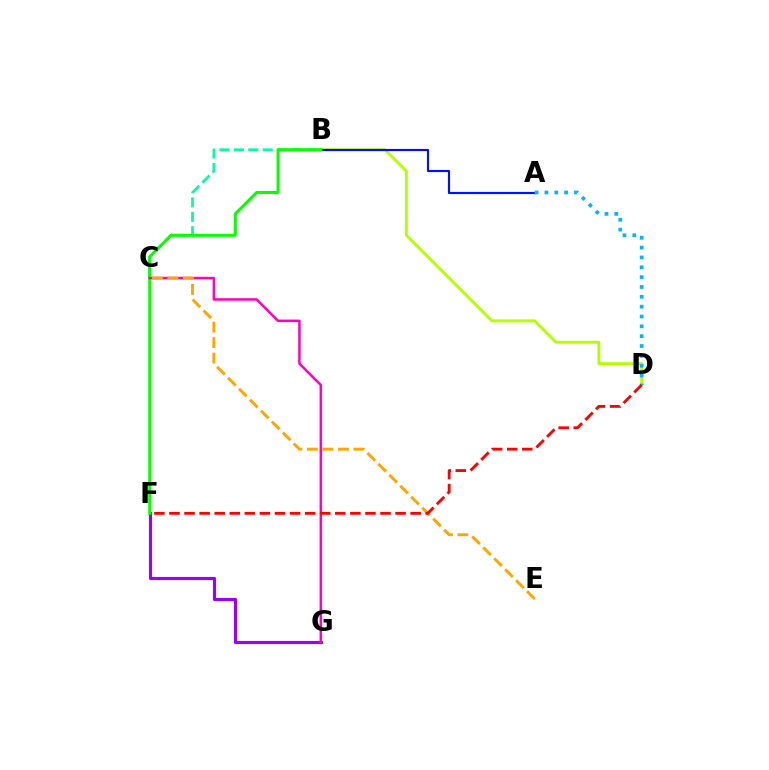{('B', 'D'): [{'color': '#b3ff00', 'line_style': 'solid', 'thickness': 2.11}], ('A', 'B'): [{'color': '#0010ff', 'line_style': 'solid', 'thickness': 1.55}], ('A', 'D'): [{'color': '#00b5ff', 'line_style': 'dotted', 'thickness': 2.67}], ('F', 'G'): [{'color': '#9b00ff', 'line_style': 'solid', 'thickness': 2.26}], ('B', 'C'): [{'color': '#00ff9d', 'line_style': 'dashed', 'thickness': 1.96}], ('B', 'F'): [{'color': '#08ff00', 'line_style': 'solid', 'thickness': 2.18}], ('C', 'G'): [{'color': '#ff00bd', 'line_style': 'solid', 'thickness': 1.81}], ('C', 'E'): [{'color': '#ffa500', 'line_style': 'dashed', 'thickness': 2.11}], ('D', 'F'): [{'color': '#ff0000', 'line_style': 'dashed', 'thickness': 2.05}]}